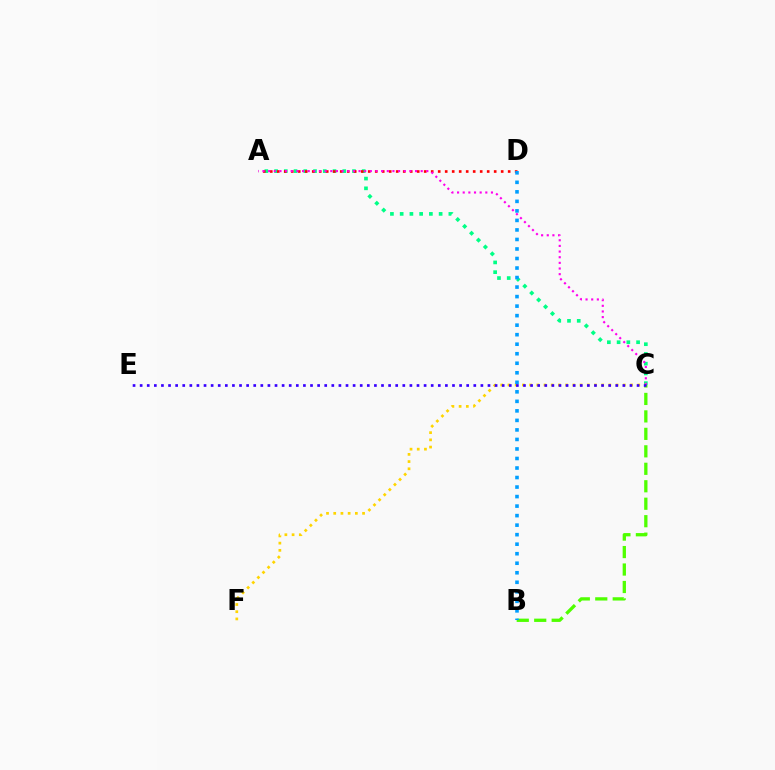{('A', 'C'): [{'color': '#00ff86', 'line_style': 'dotted', 'thickness': 2.65}, {'color': '#ff00ed', 'line_style': 'dotted', 'thickness': 1.53}], ('B', 'C'): [{'color': '#4fff00', 'line_style': 'dashed', 'thickness': 2.37}], ('A', 'D'): [{'color': '#ff0000', 'line_style': 'dotted', 'thickness': 1.9}], ('C', 'F'): [{'color': '#ffd500', 'line_style': 'dotted', 'thickness': 1.96}], ('B', 'D'): [{'color': '#009eff', 'line_style': 'dotted', 'thickness': 2.59}], ('C', 'E'): [{'color': '#3700ff', 'line_style': 'dotted', 'thickness': 1.93}]}